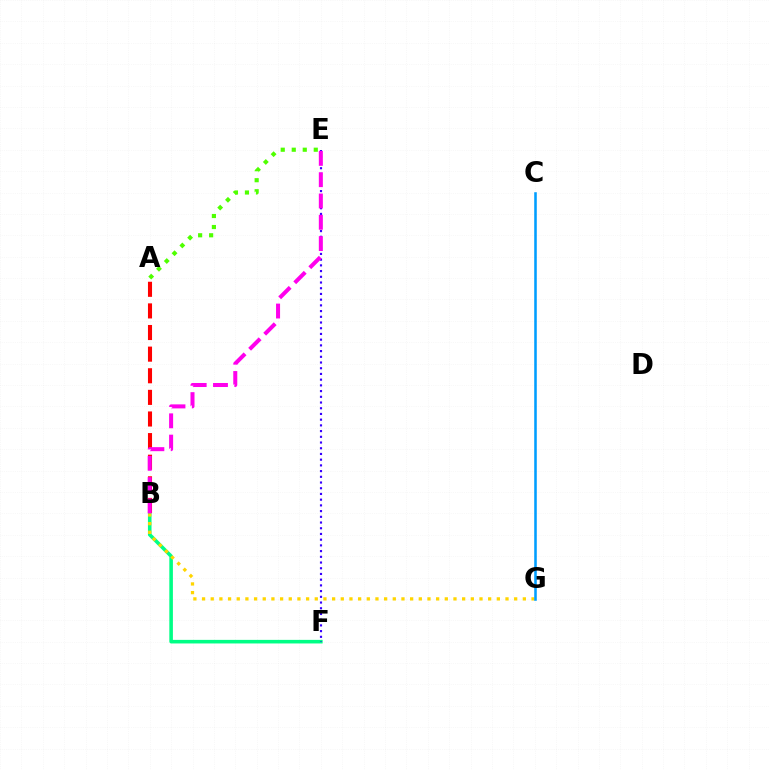{('A', 'E'): [{'color': '#4fff00', 'line_style': 'dotted', 'thickness': 2.99}], ('B', 'F'): [{'color': '#00ff86', 'line_style': 'solid', 'thickness': 2.58}], ('B', 'G'): [{'color': '#ffd500', 'line_style': 'dotted', 'thickness': 2.36}], ('A', 'B'): [{'color': '#ff0000', 'line_style': 'dashed', 'thickness': 2.94}], ('E', 'F'): [{'color': '#3700ff', 'line_style': 'dotted', 'thickness': 1.55}], ('B', 'E'): [{'color': '#ff00ed', 'line_style': 'dashed', 'thickness': 2.89}], ('C', 'G'): [{'color': '#009eff', 'line_style': 'solid', 'thickness': 1.84}]}